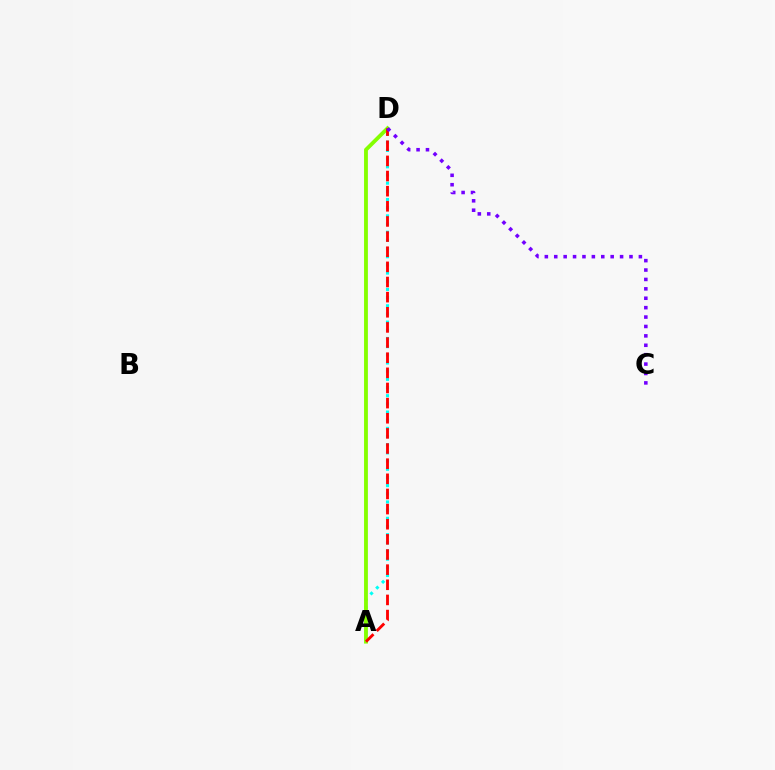{('A', 'D'): [{'color': '#00fff6', 'line_style': 'dotted', 'thickness': 2.22}, {'color': '#84ff00', 'line_style': 'solid', 'thickness': 2.76}, {'color': '#ff0000', 'line_style': 'dashed', 'thickness': 2.06}], ('C', 'D'): [{'color': '#7200ff', 'line_style': 'dotted', 'thickness': 2.56}]}